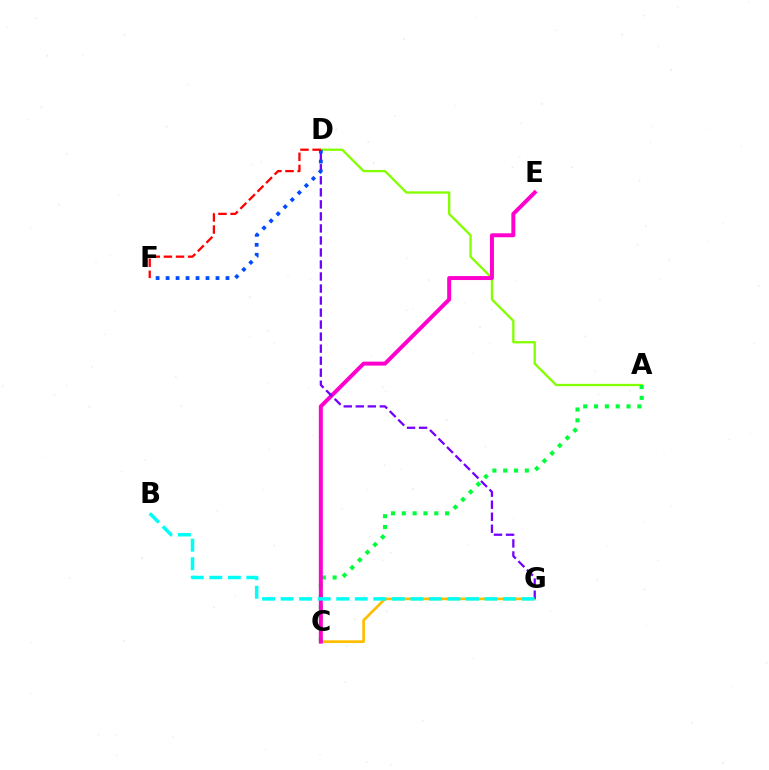{('A', 'D'): [{'color': '#84ff00', 'line_style': 'solid', 'thickness': 1.67}], ('C', 'G'): [{'color': '#ffbd00', 'line_style': 'solid', 'thickness': 1.93}], ('A', 'C'): [{'color': '#00ff39', 'line_style': 'dotted', 'thickness': 2.94}], ('C', 'E'): [{'color': '#ff00cf', 'line_style': 'solid', 'thickness': 2.86}], ('D', 'G'): [{'color': '#7200ff', 'line_style': 'dashed', 'thickness': 1.63}], ('D', 'F'): [{'color': '#004bff', 'line_style': 'dotted', 'thickness': 2.71}, {'color': '#ff0000', 'line_style': 'dashed', 'thickness': 1.65}], ('B', 'G'): [{'color': '#00fff6', 'line_style': 'dashed', 'thickness': 2.52}]}